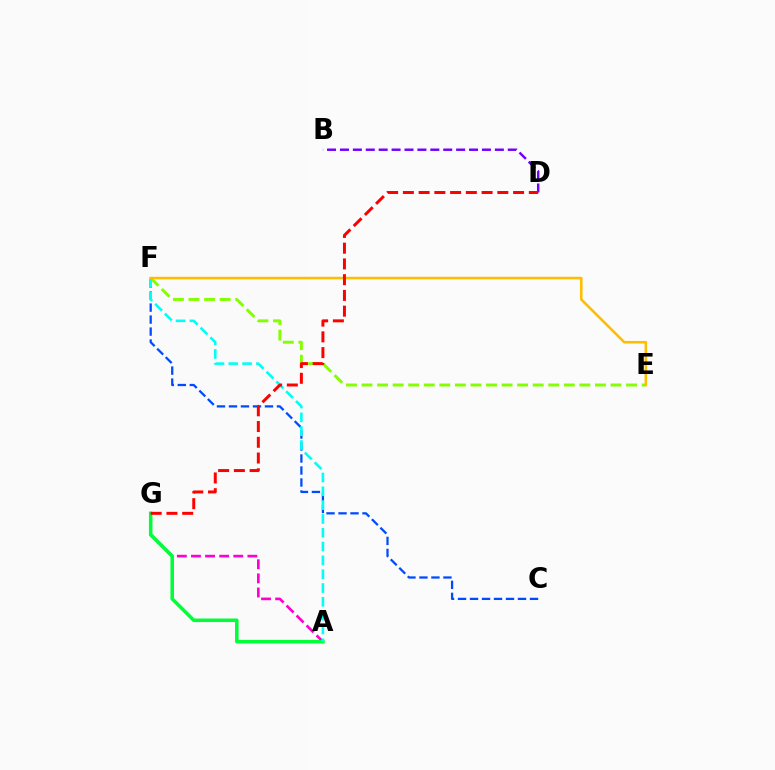{('C', 'F'): [{'color': '#004bff', 'line_style': 'dashed', 'thickness': 1.63}], ('A', 'G'): [{'color': '#ff00cf', 'line_style': 'dashed', 'thickness': 1.92}, {'color': '#00ff39', 'line_style': 'solid', 'thickness': 2.55}], ('E', 'F'): [{'color': '#84ff00', 'line_style': 'dashed', 'thickness': 2.11}, {'color': '#ffbd00', 'line_style': 'solid', 'thickness': 1.85}], ('B', 'D'): [{'color': '#7200ff', 'line_style': 'dashed', 'thickness': 1.75}], ('A', 'F'): [{'color': '#00fff6', 'line_style': 'dashed', 'thickness': 1.88}], ('D', 'G'): [{'color': '#ff0000', 'line_style': 'dashed', 'thickness': 2.14}]}